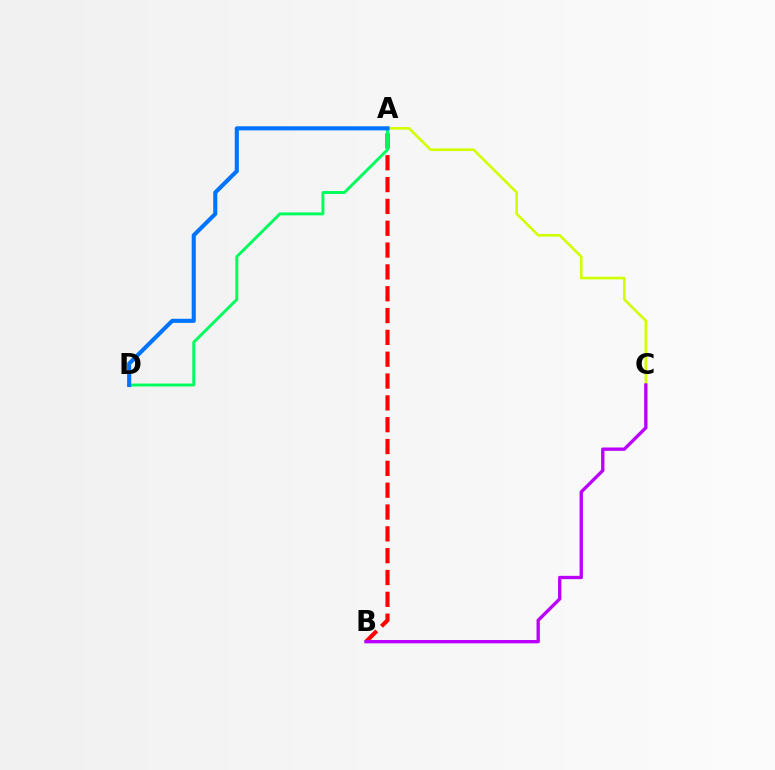{('A', 'B'): [{'color': '#ff0000', 'line_style': 'dashed', 'thickness': 2.97}], ('A', 'C'): [{'color': '#d1ff00', 'line_style': 'solid', 'thickness': 1.89}], ('B', 'C'): [{'color': '#b900ff', 'line_style': 'solid', 'thickness': 2.4}], ('A', 'D'): [{'color': '#00ff5c', 'line_style': 'solid', 'thickness': 2.11}, {'color': '#0074ff', 'line_style': 'solid', 'thickness': 2.95}]}